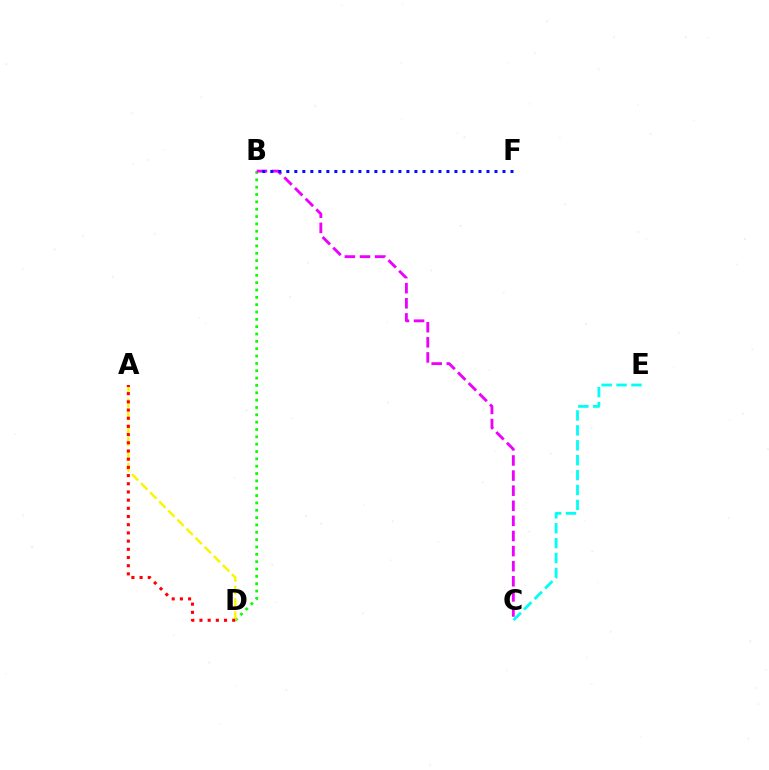{('B', 'D'): [{'color': '#08ff00', 'line_style': 'dotted', 'thickness': 2.0}], ('A', 'D'): [{'color': '#fcf500', 'line_style': 'dashed', 'thickness': 1.75}, {'color': '#ff0000', 'line_style': 'dotted', 'thickness': 2.23}], ('B', 'C'): [{'color': '#ee00ff', 'line_style': 'dashed', 'thickness': 2.05}], ('B', 'F'): [{'color': '#0010ff', 'line_style': 'dotted', 'thickness': 2.18}], ('C', 'E'): [{'color': '#00fff6', 'line_style': 'dashed', 'thickness': 2.02}]}